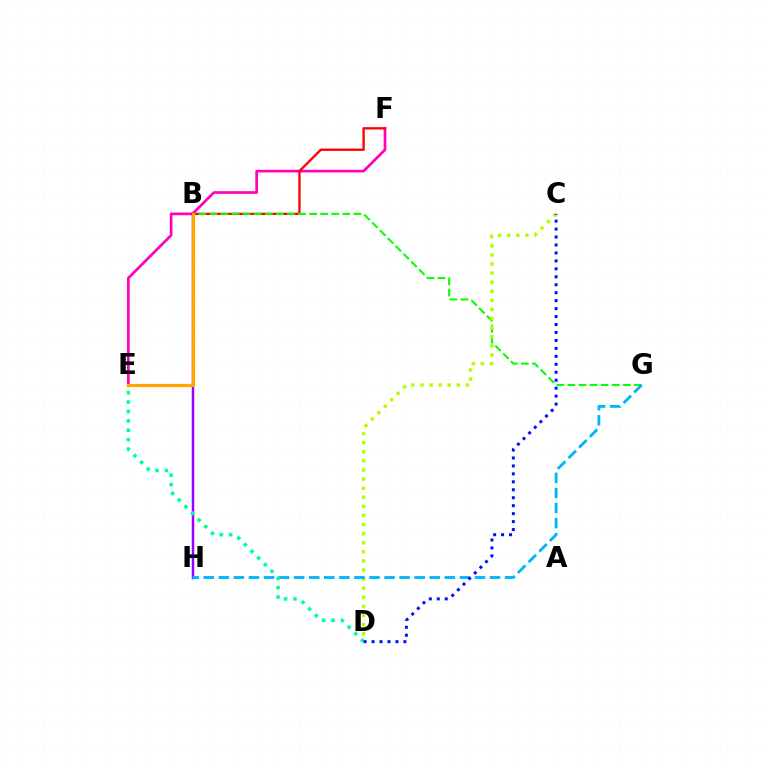{('E', 'F'): [{'color': '#ff00bd', 'line_style': 'solid', 'thickness': 1.95}], ('B', 'F'): [{'color': '#ff0000', 'line_style': 'solid', 'thickness': 1.69}], ('B', 'G'): [{'color': '#08ff00', 'line_style': 'dashed', 'thickness': 1.5}], ('C', 'D'): [{'color': '#b3ff00', 'line_style': 'dotted', 'thickness': 2.47}, {'color': '#0010ff', 'line_style': 'dotted', 'thickness': 2.16}], ('B', 'H'): [{'color': '#9b00ff', 'line_style': 'solid', 'thickness': 1.79}], ('G', 'H'): [{'color': '#00b5ff', 'line_style': 'dashed', 'thickness': 2.05}], ('B', 'E'): [{'color': '#ffa500', 'line_style': 'solid', 'thickness': 2.31}], ('D', 'E'): [{'color': '#00ff9d', 'line_style': 'dotted', 'thickness': 2.55}]}